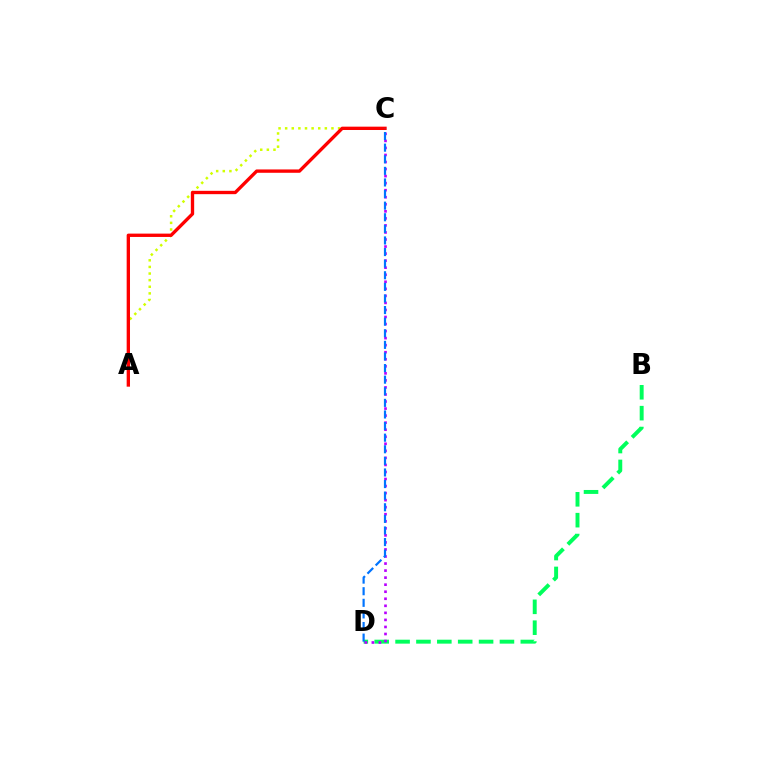{('A', 'C'): [{'color': '#d1ff00', 'line_style': 'dotted', 'thickness': 1.8}, {'color': '#ff0000', 'line_style': 'solid', 'thickness': 2.4}], ('B', 'D'): [{'color': '#00ff5c', 'line_style': 'dashed', 'thickness': 2.84}], ('C', 'D'): [{'color': '#b900ff', 'line_style': 'dotted', 'thickness': 1.91}, {'color': '#0074ff', 'line_style': 'dashed', 'thickness': 1.58}]}